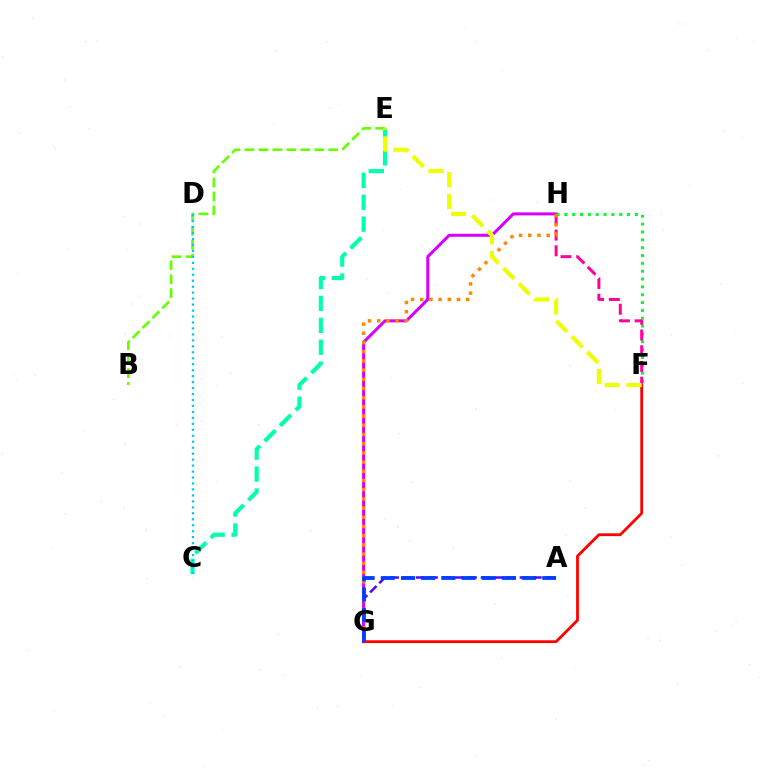{('B', 'E'): [{'color': '#66ff00', 'line_style': 'dashed', 'thickness': 1.9}], ('A', 'G'): [{'color': '#4f00ff', 'line_style': 'dashed', 'thickness': 1.76}, {'color': '#003fff', 'line_style': 'dashed', 'thickness': 2.74}], ('G', 'H'): [{'color': '#d600ff', 'line_style': 'solid', 'thickness': 2.17}, {'color': '#ff8800', 'line_style': 'dotted', 'thickness': 2.5}], ('F', 'H'): [{'color': '#00ff27', 'line_style': 'dotted', 'thickness': 2.13}, {'color': '#ff00a0', 'line_style': 'dashed', 'thickness': 2.14}], ('F', 'G'): [{'color': '#ff0000', 'line_style': 'solid', 'thickness': 2.01}], ('C', 'E'): [{'color': '#00ffaf', 'line_style': 'dashed', 'thickness': 2.98}], ('E', 'F'): [{'color': '#eeff00', 'line_style': 'dashed', 'thickness': 2.97}], ('C', 'D'): [{'color': '#00c7ff', 'line_style': 'dotted', 'thickness': 1.62}]}